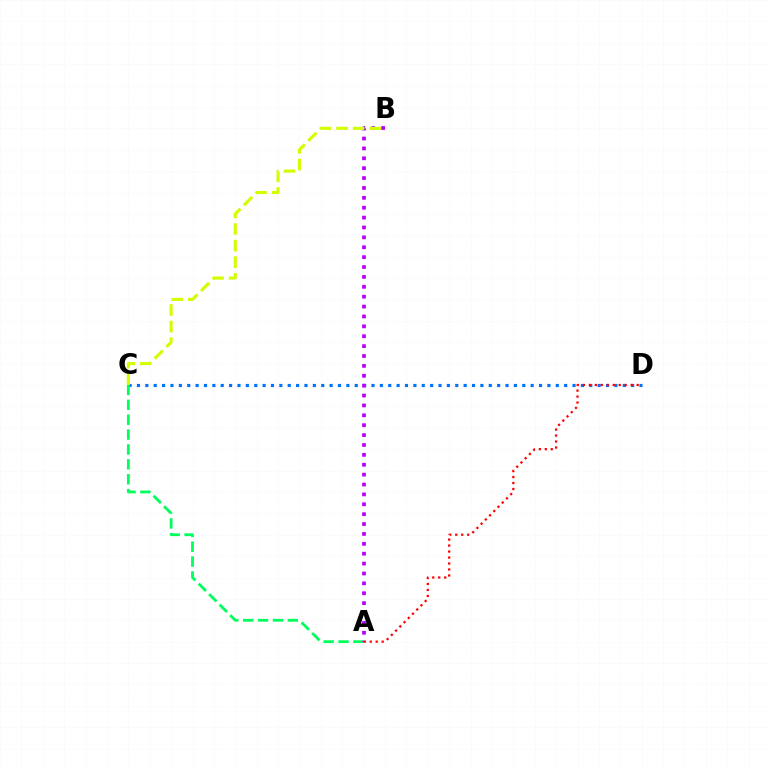{('C', 'D'): [{'color': '#0074ff', 'line_style': 'dotted', 'thickness': 2.28}], ('A', 'C'): [{'color': '#00ff5c', 'line_style': 'dashed', 'thickness': 2.02}], ('A', 'B'): [{'color': '#b900ff', 'line_style': 'dotted', 'thickness': 2.69}], ('A', 'D'): [{'color': '#ff0000', 'line_style': 'dotted', 'thickness': 1.62}], ('B', 'C'): [{'color': '#d1ff00', 'line_style': 'dashed', 'thickness': 2.25}]}